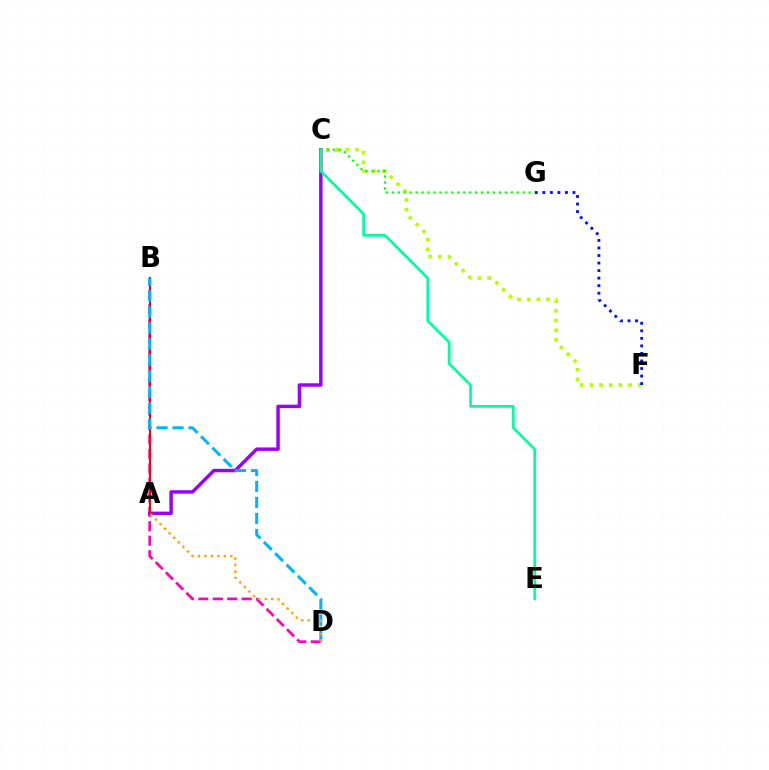{('B', 'D'): [{'color': '#ff00bd', 'line_style': 'dashed', 'thickness': 1.96}, {'color': '#00b5ff', 'line_style': 'dashed', 'thickness': 2.18}], ('C', 'F'): [{'color': '#b3ff00', 'line_style': 'dotted', 'thickness': 2.63}], ('A', 'C'): [{'color': '#9b00ff', 'line_style': 'solid', 'thickness': 2.49}], ('A', 'B'): [{'color': '#ff0000', 'line_style': 'solid', 'thickness': 1.56}], ('C', 'G'): [{'color': '#08ff00', 'line_style': 'dotted', 'thickness': 1.62}], ('C', 'E'): [{'color': '#00ff9d', 'line_style': 'solid', 'thickness': 1.96}], ('A', 'D'): [{'color': '#ffa500', 'line_style': 'dotted', 'thickness': 1.76}], ('F', 'G'): [{'color': '#0010ff', 'line_style': 'dotted', 'thickness': 2.05}]}